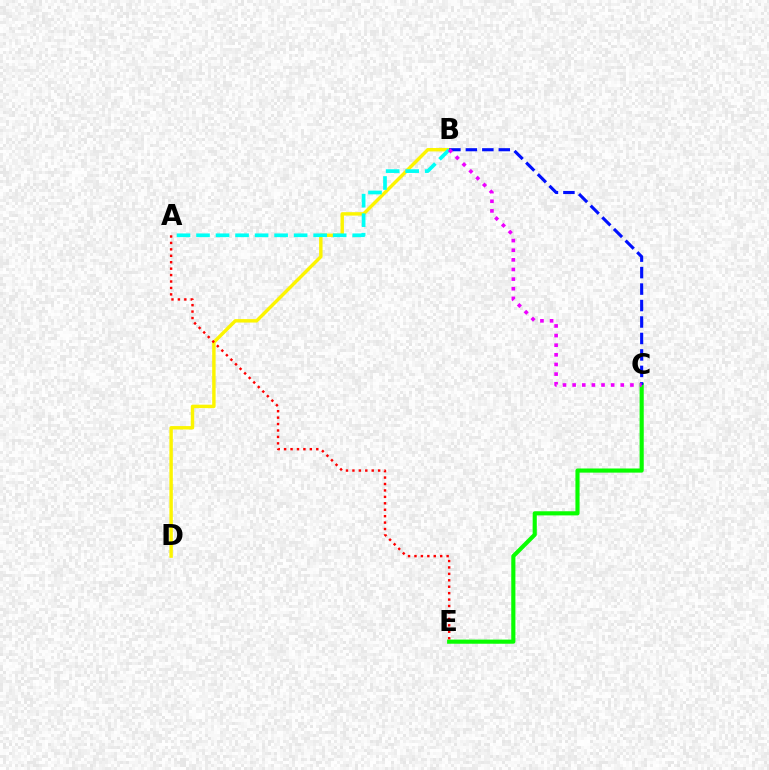{('B', 'D'): [{'color': '#fcf500', 'line_style': 'solid', 'thickness': 2.47}], ('C', 'E'): [{'color': '#08ff00', 'line_style': 'solid', 'thickness': 2.98}], ('A', 'B'): [{'color': '#00fff6', 'line_style': 'dashed', 'thickness': 2.65}], ('A', 'E'): [{'color': '#ff0000', 'line_style': 'dotted', 'thickness': 1.75}], ('B', 'C'): [{'color': '#0010ff', 'line_style': 'dashed', 'thickness': 2.24}, {'color': '#ee00ff', 'line_style': 'dotted', 'thickness': 2.62}]}